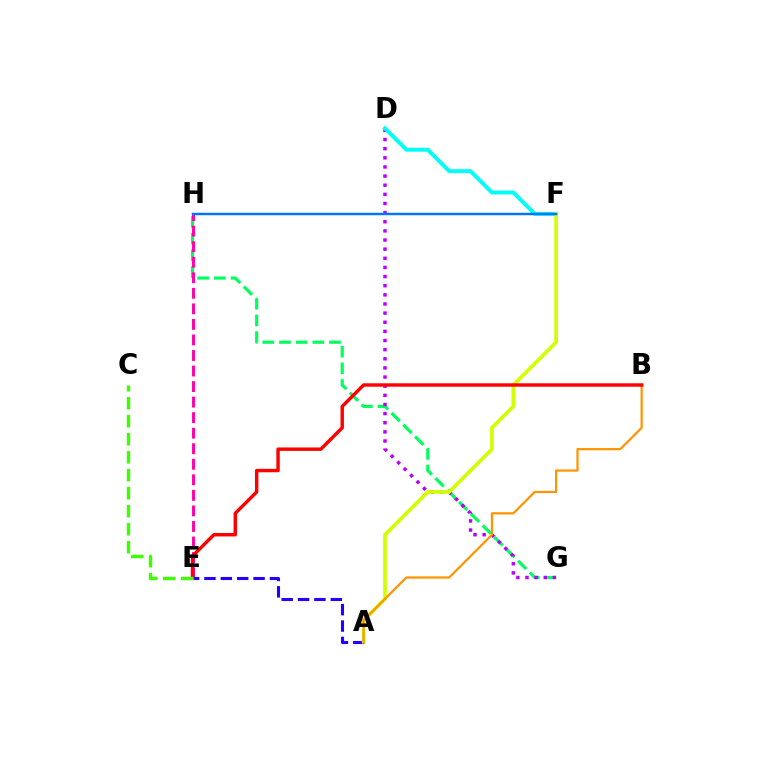{('G', 'H'): [{'color': '#00ff5c', 'line_style': 'dashed', 'thickness': 2.27}], ('E', 'H'): [{'color': '#ff00ac', 'line_style': 'dashed', 'thickness': 2.11}], ('A', 'E'): [{'color': '#2500ff', 'line_style': 'dashed', 'thickness': 2.22}], ('D', 'G'): [{'color': '#b900ff', 'line_style': 'dotted', 'thickness': 2.48}], ('D', 'F'): [{'color': '#00fff6', 'line_style': 'solid', 'thickness': 2.83}], ('A', 'F'): [{'color': '#d1ff00', 'line_style': 'solid', 'thickness': 2.65}], ('A', 'B'): [{'color': '#ff9400', 'line_style': 'solid', 'thickness': 1.6}], ('B', 'E'): [{'color': '#ff0000', 'line_style': 'solid', 'thickness': 2.47}], ('C', 'E'): [{'color': '#3dff00', 'line_style': 'dashed', 'thickness': 2.44}], ('F', 'H'): [{'color': '#0074ff', 'line_style': 'solid', 'thickness': 1.76}]}